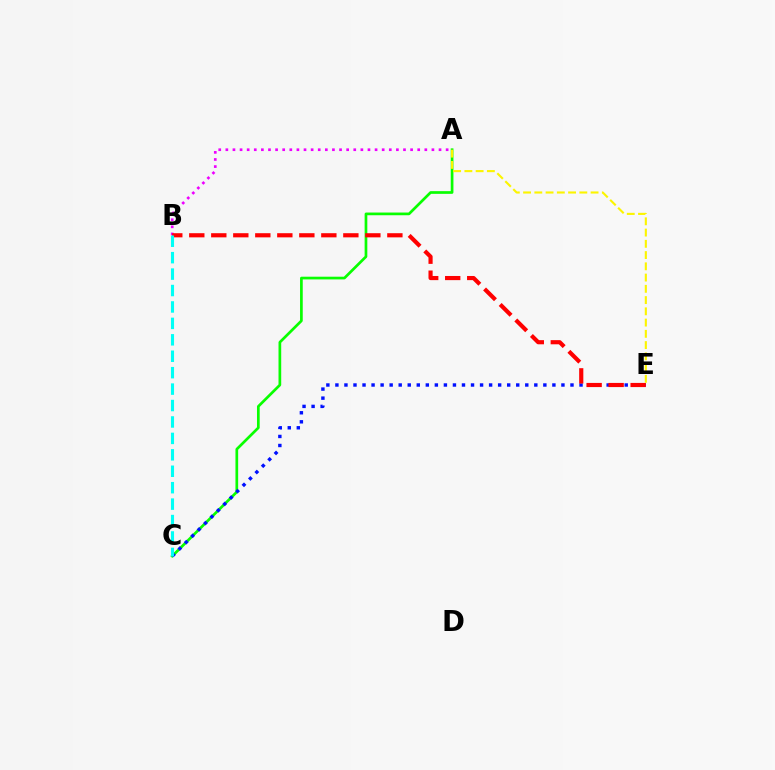{('A', 'C'): [{'color': '#08ff00', 'line_style': 'solid', 'thickness': 1.94}], ('A', 'B'): [{'color': '#ee00ff', 'line_style': 'dotted', 'thickness': 1.93}], ('C', 'E'): [{'color': '#0010ff', 'line_style': 'dotted', 'thickness': 2.46}], ('B', 'E'): [{'color': '#ff0000', 'line_style': 'dashed', 'thickness': 2.99}], ('A', 'E'): [{'color': '#fcf500', 'line_style': 'dashed', 'thickness': 1.53}], ('B', 'C'): [{'color': '#00fff6', 'line_style': 'dashed', 'thickness': 2.23}]}